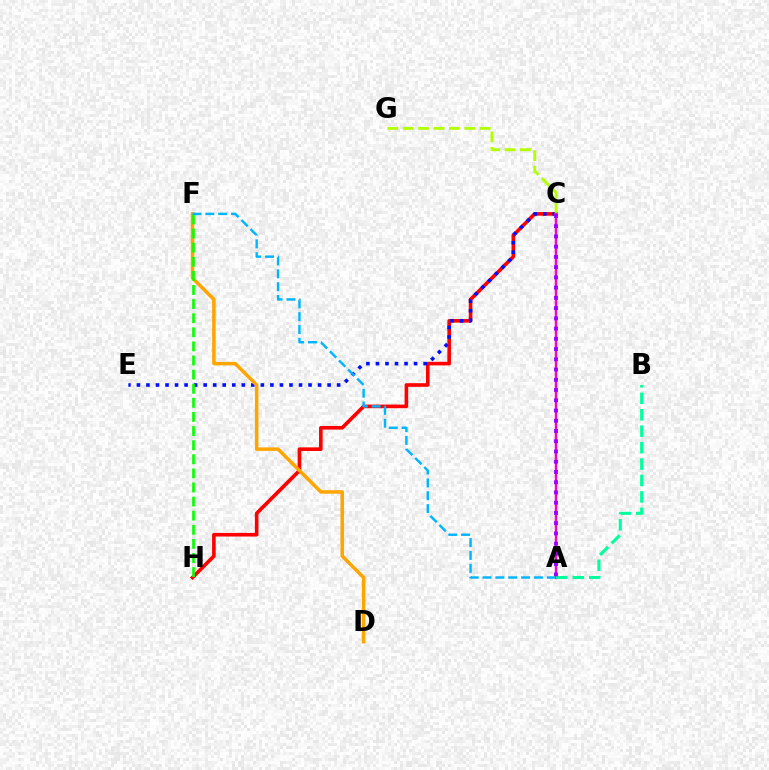{('C', 'H'): [{'color': '#ff0000', 'line_style': 'solid', 'thickness': 2.6}], ('C', 'E'): [{'color': '#0010ff', 'line_style': 'dotted', 'thickness': 2.59}], ('C', 'G'): [{'color': '#b3ff00', 'line_style': 'dashed', 'thickness': 2.09}], ('A', 'C'): [{'color': '#ff00bd', 'line_style': 'solid', 'thickness': 1.74}, {'color': '#9b00ff', 'line_style': 'dotted', 'thickness': 2.78}], ('A', 'B'): [{'color': '#00ff9d', 'line_style': 'dashed', 'thickness': 2.23}], ('D', 'F'): [{'color': '#ffa500', 'line_style': 'solid', 'thickness': 2.52}], ('F', 'H'): [{'color': '#08ff00', 'line_style': 'dashed', 'thickness': 1.92}], ('A', 'F'): [{'color': '#00b5ff', 'line_style': 'dashed', 'thickness': 1.75}]}